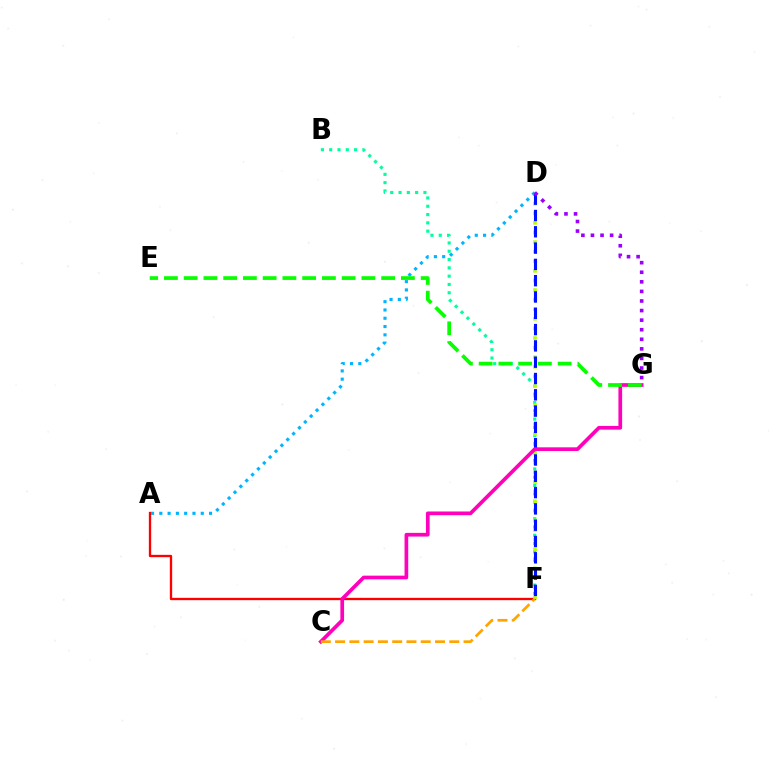{('B', 'F'): [{'color': '#00ff9d', 'line_style': 'dotted', 'thickness': 2.25}], ('A', 'F'): [{'color': '#ff0000', 'line_style': 'solid', 'thickness': 1.67}], ('D', 'F'): [{'color': '#b3ff00', 'line_style': 'dotted', 'thickness': 2.61}, {'color': '#0010ff', 'line_style': 'dashed', 'thickness': 2.21}], ('A', 'D'): [{'color': '#00b5ff', 'line_style': 'dotted', 'thickness': 2.25}], ('C', 'G'): [{'color': '#ff00bd', 'line_style': 'solid', 'thickness': 2.66}], ('E', 'G'): [{'color': '#08ff00', 'line_style': 'dashed', 'thickness': 2.68}], ('C', 'F'): [{'color': '#ffa500', 'line_style': 'dashed', 'thickness': 1.94}], ('D', 'G'): [{'color': '#9b00ff', 'line_style': 'dotted', 'thickness': 2.6}]}